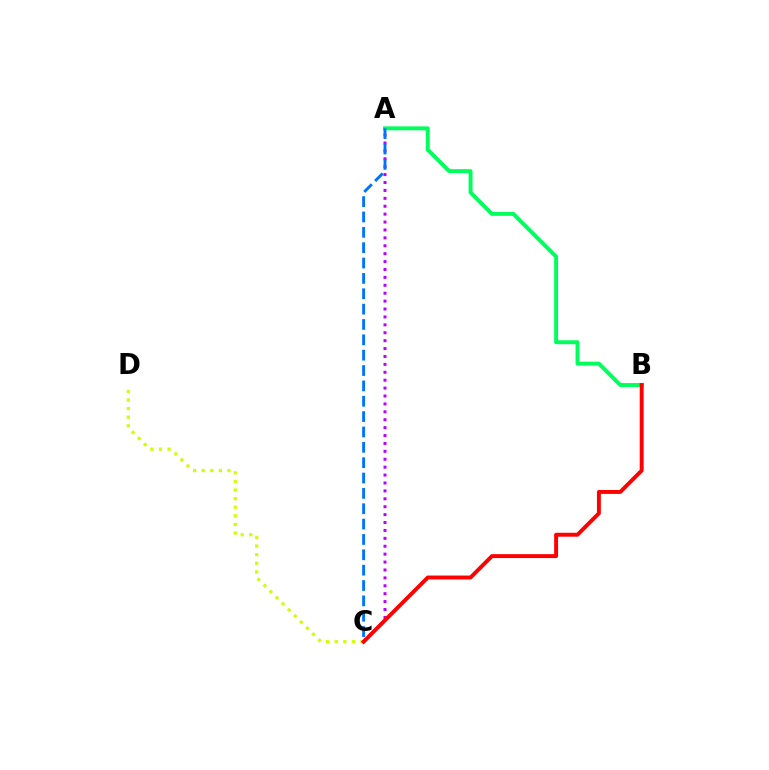{('A', 'C'): [{'color': '#b900ff', 'line_style': 'dotted', 'thickness': 2.15}, {'color': '#0074ff', 'line_style': 'dashed', 'thickness': 2.09}], ('C', 'D'): [{'color': '#d1ff00', 'line_style': 'dotted', 'thickness': 2.34}], ('A', 'B'): [{'color': '#00ff5c', 'line_style': 'solid', 'thickness': 2.83}], ('B', 'C'): [{'color': '#ff0000', 'line_style': 'solid', 'thickness': 2.82}]}